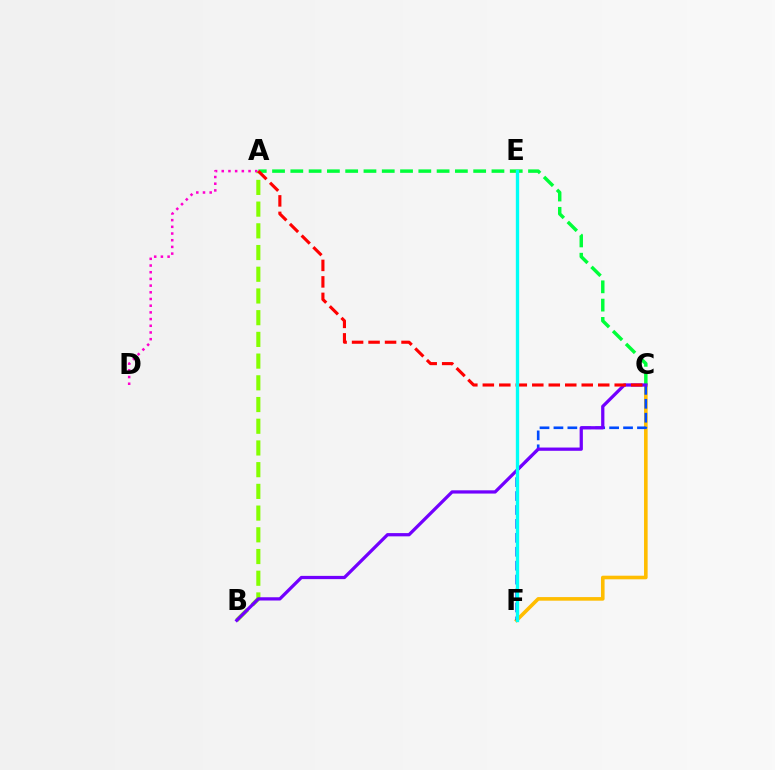{('C', 'F'): [{'color': '#ffbd00', 'line_style': 'solid', 'thickness': 2.6}, {'color': '#004bff', 'line_style': 'dashed', 'thickness': 1.89}], ('A', 'C'): [{'color': '#00ff39', 'line_style': 'dashed', 'thickness': 2.48}, {'color': '#ff0000', 'line_style': 'dashed', 'thickness': 2.24}], ('A', 'B'): [{'color': '#84ff00', 'line_style': 'dashed', 'thickness': 2.95}], ('A', 'D'): [{'color': '#ff00cf', 'line_style': 'dotted', 'thickness': 1.82}], ('B', 'C'): [{'color': '#7200ff', 'line_style': 'solid', 'thickness': 2.34}], ('E', 'F'): [{'color': '#00fff6', 'line_style': 'solid', 'thickness': 2.41}]}